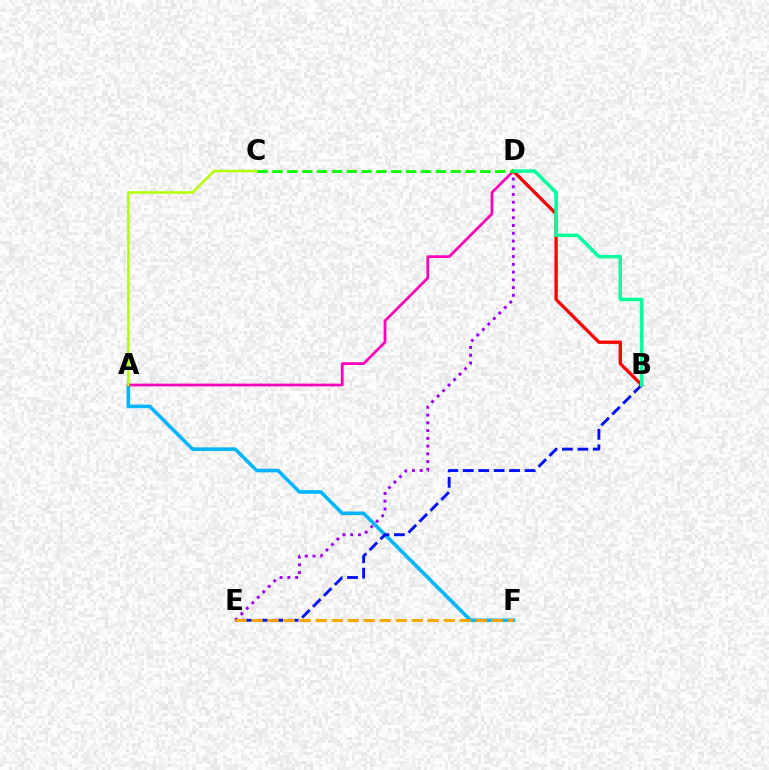{('B', 'D'): [{'color': '#ff0000', 'line_style': 'solid', 'thickness': 2.38}, {'color': '#00ff9d', 'line_style': 'solid', 'thickness': 2.53}], ('A', 'F'): [{'color': '#00b5ff', 'line_style': 'solid', 'thickness': 2.58}], ('A', 'D'): [{'color': '#ff00bd', 'line_style': 'solid', 'thickness': 1.99}], ('B', 'E'): [{'color': '#0010ff', 'line_style': 'dashed', 'thickness': 2.1}], ('D', 'E'): [{'color': '#9b00ff', 'line_style': 'dotted', 'thickness': 2.11}], ('E', 'F'): [{'color': '#ffa500', 'line_style': 'dashed', 'thickness': 2.18}], ('A', 'C'): [{'color': '#b3ff00', 'line_style': 'solid', 'thickness': 1.77}], ('C', 'D'): [{'color': '#08ff00', 'line_style': 'dashed', 'thickness': 2.02}]}